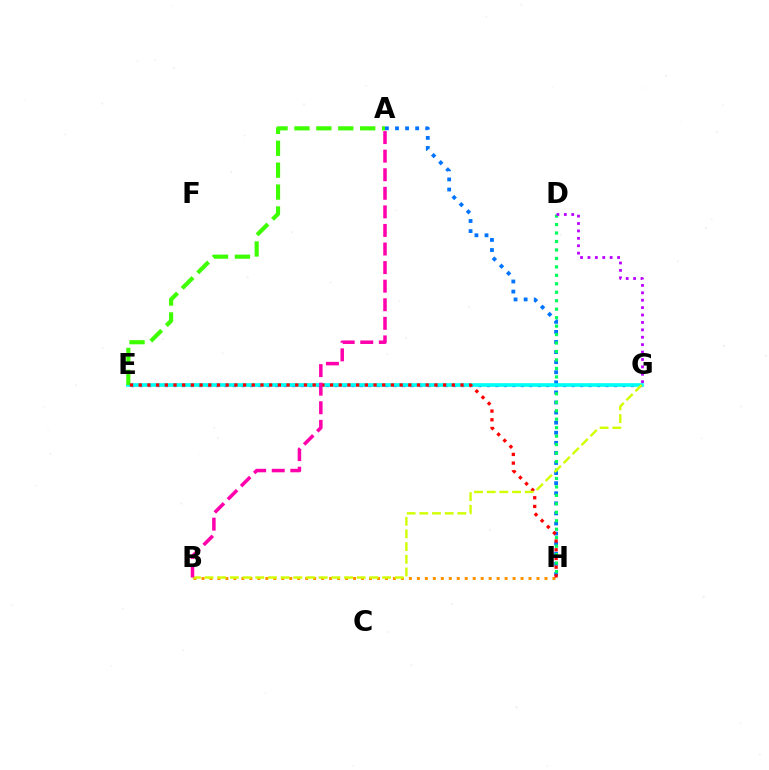{('A', 'H'): [{'color': '#0074ff', 'line_style': 'dotted', 'thickness': 2.74}], ('D', 'H'): [{'color': '#00ff5c', 'line_style': 'dotted', 'thickness': 2.3}], ('E', 'G'): [{'color': '#2500ff', 'line_style': 'dotted', 'thickness': 2.3}, {'color': '#00fff6', 'line_style': 'solid', 'thickness': 2.62}], ('B', 'H'): [{'color': '#ff9400', 'line_style': 'dotted', 'thickness': 2.17}], ('A', 'E'): [{'color': '#3dff00', 'line_style': 'dashed', 'thickness': 2.98}], ('E', 'H'): [{'color': '#ff0000', 'line_style': 'dotted', 'thickness': 2.36}], ('B', 'G'): [{'color': '#d1ff00', 'line_style': 'dashed', 'thickness': 1.72}], ('D', 'G'): [{'color': '#b900ff', 'line_style': 'dotted', 'thickness': 2.01}], ('A', 'B'): [{'color': '#ff00ac', 'line_style': 'dashed', 'thickness': 2.52}]}